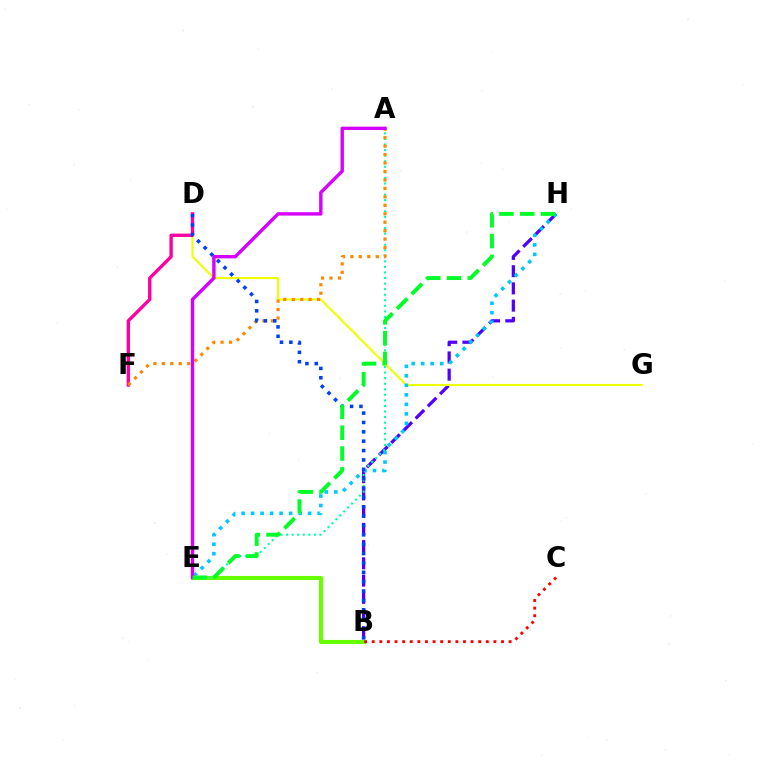{('B', 'E'): [{'color': '#66ff00', 'line_style': 'solid', 'thickness': 2.96}], ('B', 'H'): [{'color': '#4f00ff', 'line_style': 'dashed', 'thickness': 2.34}], ('D', 'G'): [{'color': '#eeff00', 'line_style': 'solid', 'thickness': 1.53}], ('E', 'H'): [{'color': '#00c7ff', 'line_style': 'dotted', 'thickness': 2.58}, {'color': '#00ff27', 'line_style': 'dashed', 'thickness': 2.83}], ('D', 'F'): [{'color': '#ff00a0', 'line_style': 'solid', 'thickness': 2.41}], ('A', 'E'): [{'color': '#00ffaf', 'line_style': 'dotted', 'thickness': 1.51}, {'color': '#d600ff', 'line_style': 'solid', 'thickness': 2.44}], ('A', 'F'): [{'color': '#ff8800', 'line_style': 'dotted', 'thickness': 2.3}], ('B', 'C'): [{'color': '#ff0000', 'line_style': 'dotted', 'thickness': 2.07}], ('B', 'D'): [{'color': '#003fff', 'line_style': 'dotted', 'thickness': 2.54}]}